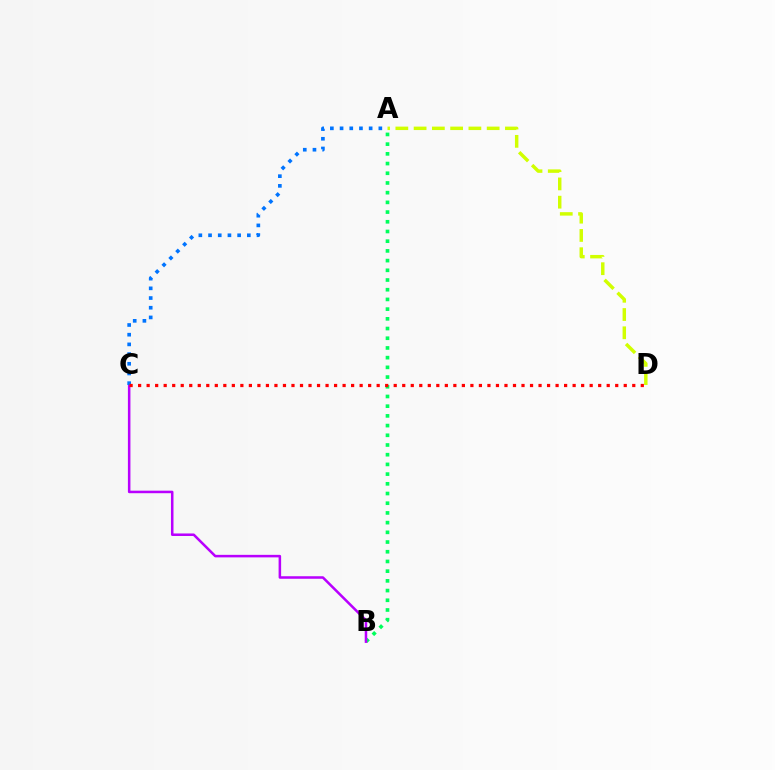{('A', 'B'): [{'color': '#00ff5c', 'line_style': 'dotted', 'thickness': 2.64}], ('B', 'C'): [{'color': '#b900ff', 'line_style': 'solid', 'thickness': 1.82}], ('A', 'C'): [{'color': '#0074ff', 'line_style': 'dotted', 'thickness': 2.63}], ('C', 'D'): [{'color': '#ff0000', 'line_style': 'dotted', 'thickness': 2.31}], ('A', 'D'): [{'color': '#d1ff00', 'line_style': 'dashed', 'thickness': 2.48}]}